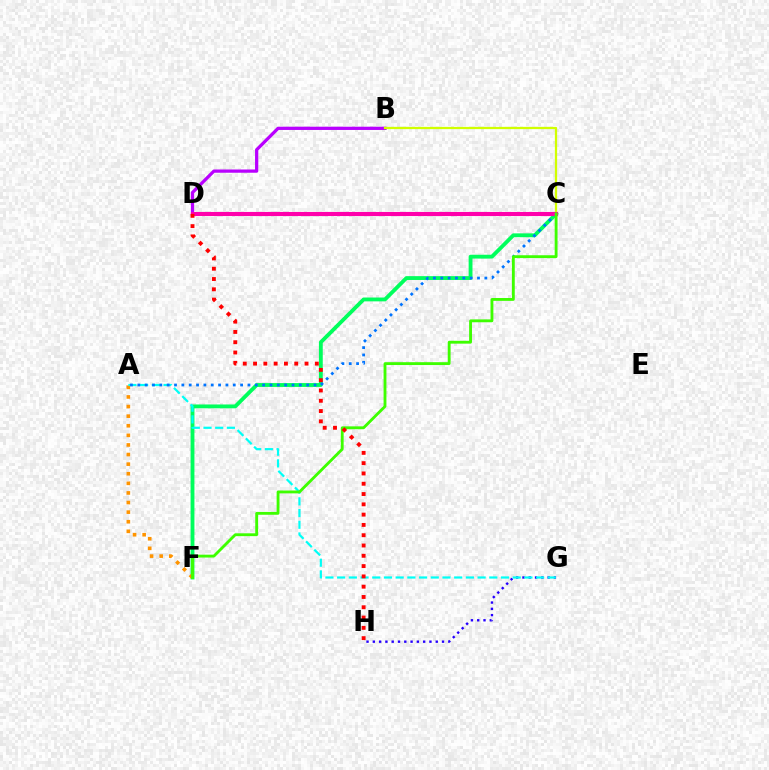{('G', 'H'): [{'color': '#2500ff', 'line_style': 'dotted', 'thickness': 1.71}], ('C', 'F'): [{'color': '#00ff5c', 'line_style': 'solid', 'thickness': 2.76}, {'color': '#3dff00', 'line_style': 'solid', 'thickness': 2.05}], ('A', 'F'): [{'color': '#ff9400', 'line_style': 'dotted', 'thickness': 2.61}], ('A', 'G'): [{'color': '#00fff6', 'line_style': 'dashed', 'thickness': 1.59}], ('B', 'D'): [{'color': '#b900ff', 'line_style': 'solid', 'thickness': 2.34}], ('B', 'C'): [{'color': '#d1ff00', 'line_style': 'solid', 'thickness': 1.62}], ('A', 'C'): [{'color': '#0074ff', 'line_style': 'dotted', 'thickness': 2.0}], ('C', 'D'): [{'color': '#ff00ac', 'line_style': 'solid', 'thickness': 2.95}], ('D', 'H'): [{'color': '#ff0000', 'line_style': 'dotted', 'thickness': 2.8}]}